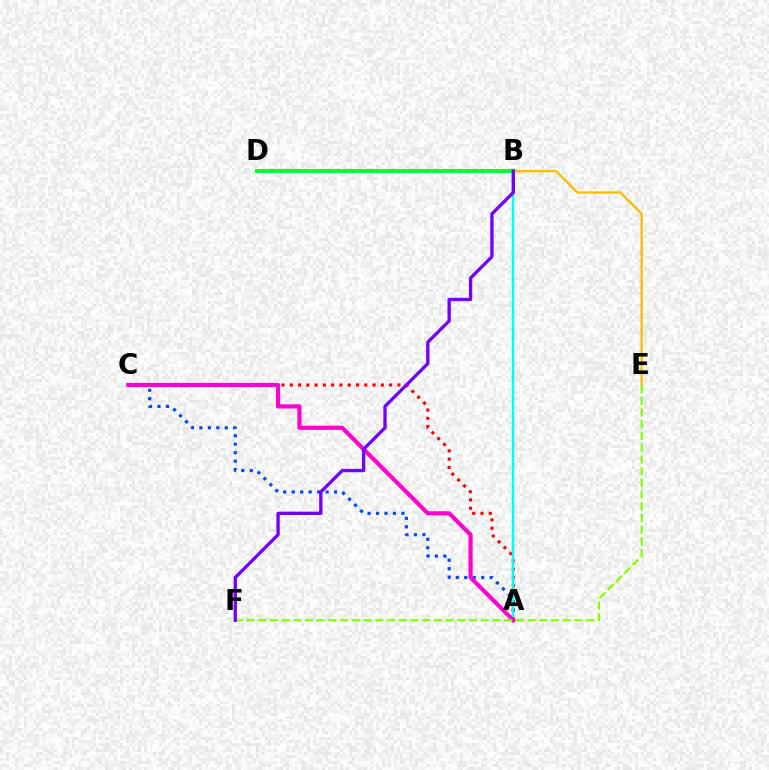{('A', 'C'): [{'color': '#004bff', 'line_style': 'dotted', 'thickness': 2.3}, {'color': '#ff0000', 'line_style': 'dotted', 'thickness': 2.25}, {'color': '#ff00cf', 'line_style': 'solid', 'thickness': 3.0}], ('B', 'E'): [{'color': '#ffbd00', 'line_style': 'solid', 'thickness': 1.68}], ('A', 'B'): [{'color': '#00fff6', 'line_style': 'solid', 'thickness': 1.76}], ('E', 'F'): [{'color': '#84ff00', 'line_style': 'dashed', 'thickness': 1.59}], ('B', 'D'): [{'color': '#00ff39', 'line_style': 'solid', 'thickness': 2.96}], ('B', 'F'): [{'color': '#7200ff', 'line_style': 'solid', 'thickness': 2.39}]}